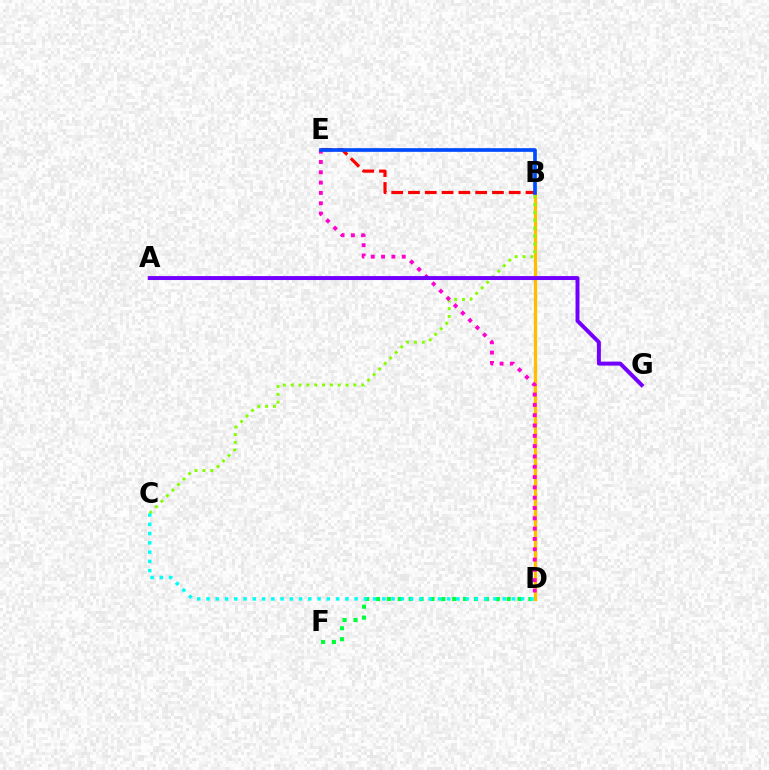{('D', 'F'): [{'color': '#00ff39', 'line_style': 'dotted', 'thickness': 2.96}], ('B', 'D'): [{'color': '#ffbd00', 'line_style': 'solid', 'thickness': 2.38}], ('B', 'C'): [{'color': '#84ff00', 'line_style': 'dotted', 'thickness': 2.13}], ('D', 'E'): [{'color': '#ff00cf', 'line_style': 'dotted', 'thickness': 2.8}], ('B', 'E'): [{'color': '#ff0000', 'line_style': 'dashed', 'thickness': 2.28}, {'color': '#004bff', 'line_style': 'solid', 'thickness': 2.65}], ('C', 'D'): [{'color': '#00fff6', 'line_style': 'dotted', 'thickness': 2.51}], ('A', 'G'): [{'color': '#7200ff', 'line_style': 'solid', 'thickness': 2.85}]}